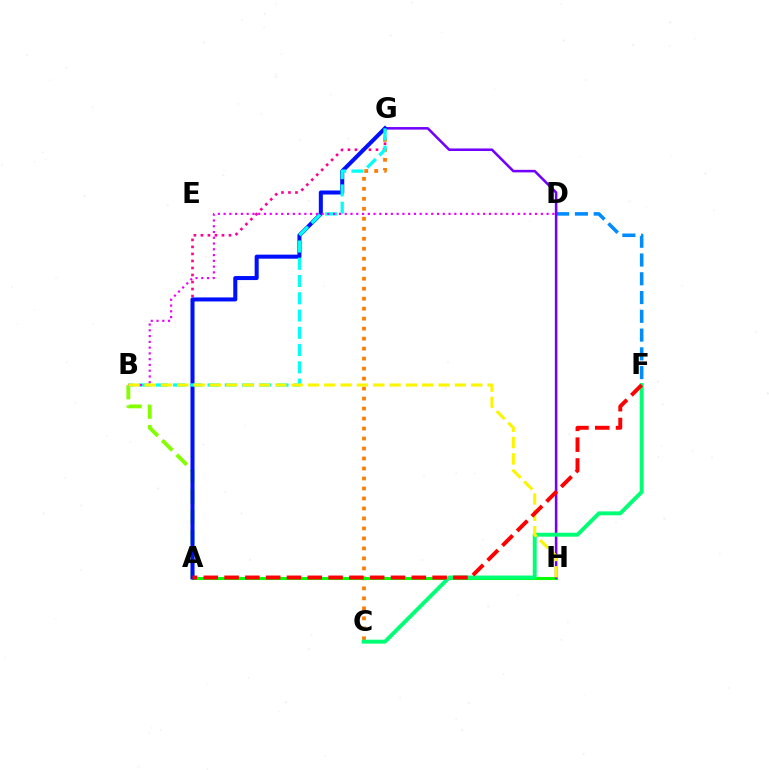{('C', 'G'): [{'color': '#ff7c00', 'line_style': 'dotted', 'thickness': 2.71}], ('A', 'H'): [{'color': '#08ff00', 'line_style': 'solid', 'thickness': 2.2}], ('D', 'F'): [{'color': '#008cff', 'line_style': 'dashed', 'thickness': 2.55}], ('G', 'H'): [{'color': '#7200ff', 'line_style': 'solid', 'thickness': 1.83}], ('A', 'G'): [{'color': '#ff0094', 'line_style': 'dotted', 'thickness': 1.91}, {'color': '#0010ff', 'line_style': 'solid', 'thickness': 2.9}], ('A', 'B'): [{'color': '#84ff00', 'line_style': 'dashed', 'thickness': 2.78}], ('C', 'F'): [{'color': '#00ff74', 'line_style': 'solid', 'thickness': 2.83}], ('B', 'G'): [{'color': '#00fff6', 'line_style': 'dashed', 'thickness': 2.35}], ('B', 'D'): [{'color': '#ee00ff', 'line_style': 'dotted', 'thickness': 1.57}], ('B', 'H'): [{'color': '#fcf500', 'line_style': 'dashed', 'thickness': 2.22}], ('A', 'F'): [{'color': '#ff0000', 'line_style': 'dashed', 'thickness': 2.83}]}